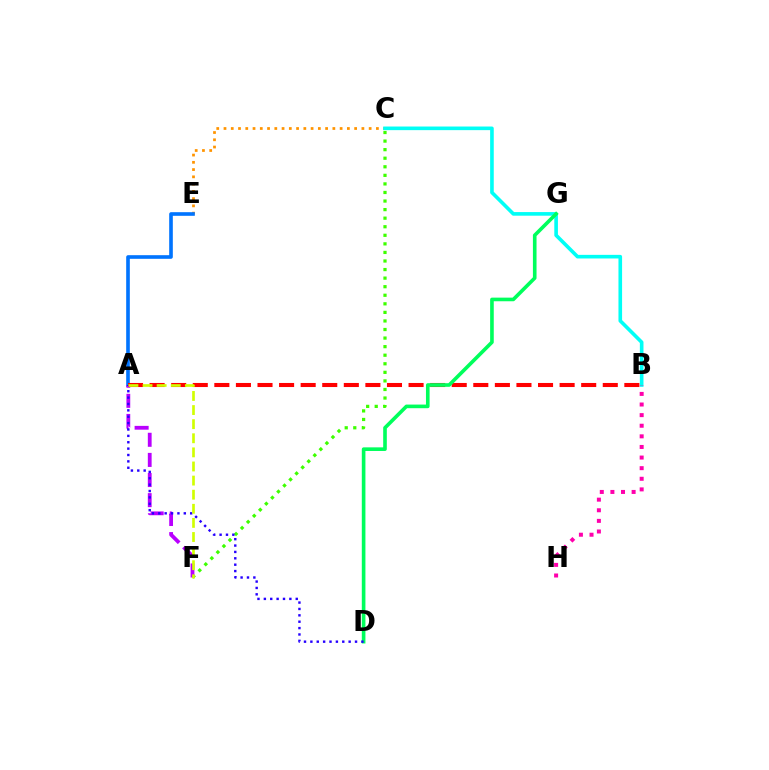{('C', 'E'): [{'color': '#ff9400', 'line_style': 'dotted', 'thickness': 1.97}], ('A', 'E'): [{'color': '#0074ff', 'line_style': 'solid', 'thickness': 2.61}], ('B', 'C'): [{'color': '#00fff6', 'line_style': 'solid', 'thickness': 2.61}], ('C', 'F'): [{'color': '#3dff00', 'line_style': 'dotted', 'thickness': 2.33}], ('B', 'H'): [{'color': '#ff00ac', 'line_style': 'dotted', 'thickness': 2.88}], ('A', 'F'): [{'color': '#b900ff', 'line_style': 'dashed', 'thickness': 2.73}, {'color': '#d1ff00', 'line_style': 'dashed', 'thickness': 1.92}], ('A', 'B'): [{'color': '#ff0000', 'line_style': 'dashed', 'thickness': 2.93}], ('D', 'G'): [{'color': '#00ff5c', 'line_style': 'solid', 'thickness': 2.61}], ('A', 'D'): [{'color': '#2500ff', 'line_style': 'dotted', 'thickness': 1.73}]}